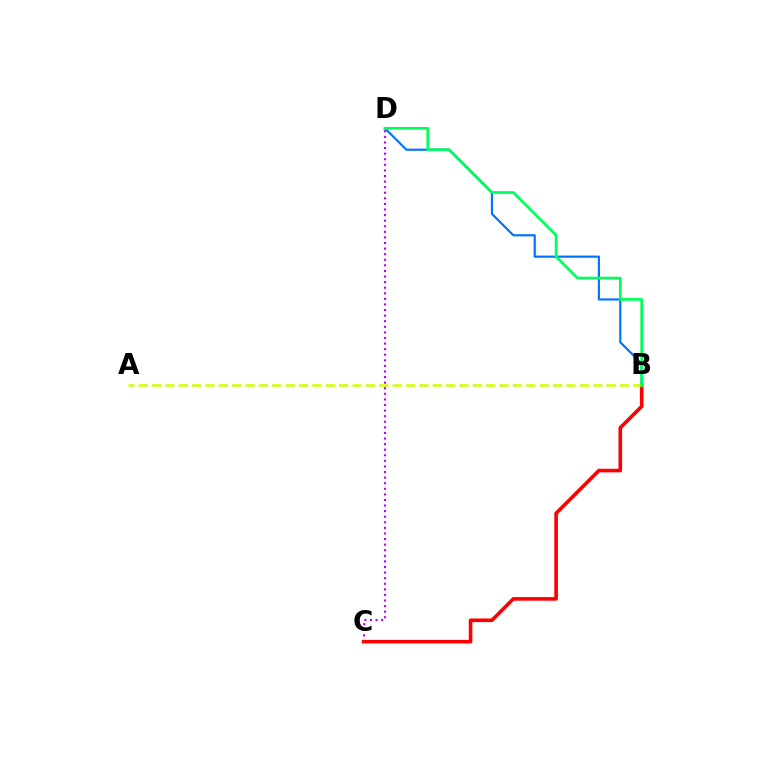{('C', 'D'): [{'color': '#b900ff', 'line_style': 'dotted', 'thickness': 1.52}], ('B', 'C'): [{'color': '#ff0000', 'line_style': 'solid', 'thickness': 2.6}], ('B', 'D'): [{'color': '#0074ff', 'line_style': 'solid', 'thickness': 1.57}, {'color': '#00ff5c', 'line_style': 'solid', 'thickness': 1.95}], ('A', 'B'): [{'color': '#d1ff00', 'line_style': 'dashed', 'thickness': 1.82}]}